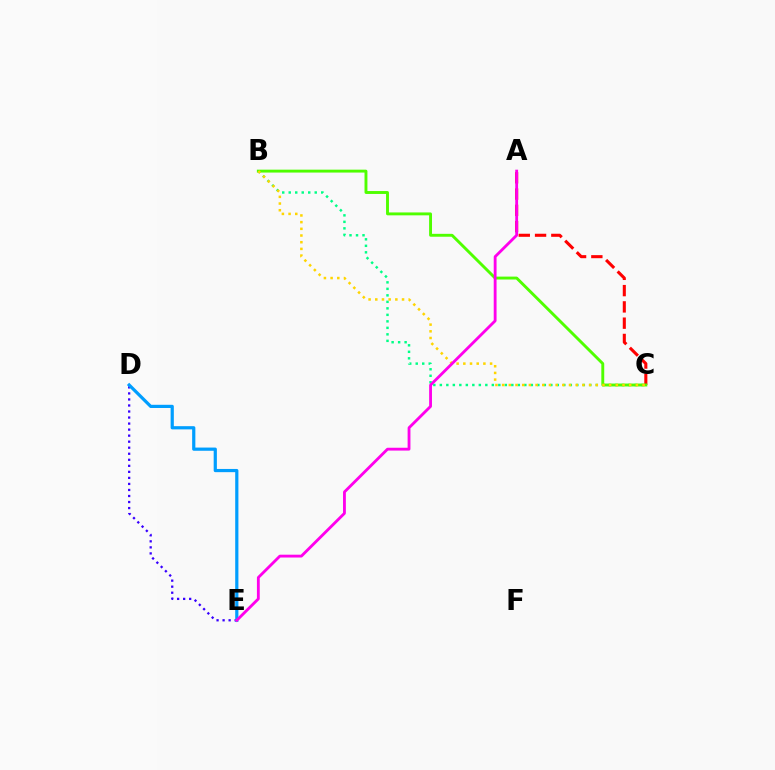{('D', 'E'): [{'color': '#3700ff', 'line_style': 'dotted', 'thickness': 1.64}, {'color': '#009eff', 'line_style': 'solid', 'thickness': 2.31}], ('B', 'C'): [{'color': '#00ff86', 'line_style': 'dotted', 'thickness': 1.77}, {'color': '#4fff00', 'line_style': 'solid', 'thickness': 2.09}, {'color': '#ffd500', 'line_style': 'dotted', 'thickness': 1.82}], ('A', 'C'): [{'color': '#ff0000', 'line_style': 'dashed', 'thickness': 2.21}], ('A', 'E'): [{'color': '#ff00ed', 'line_style': 'solid', 'thickness': 2.04}]}